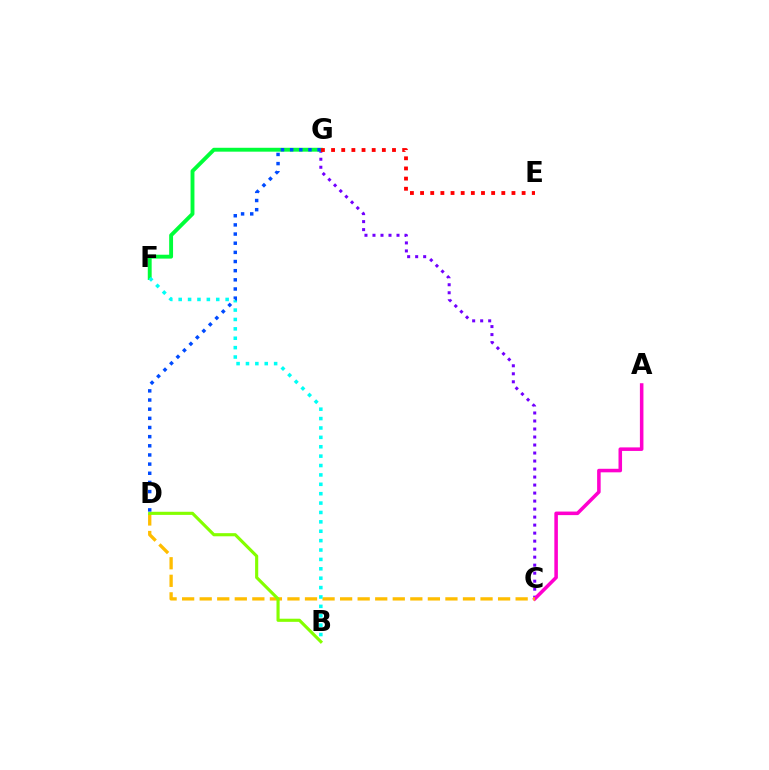{('C', 'G'): [{'color': '#7200ff', 'line_style': 'dotted', 'thickness': 2.18}], ('A', 'C'): [{'color': '#ff00cf', 'line_style': 'solid', 'thickness': 2.55}], ('C', 'D'): [{'color': '#ffbd00', 'line_style': 'dashed', 'thickness': 2.38}], ('B', 'D'): [{'color': '#84ff00', 'line_style': 'solid', 'thickness': 2.25}], ('F', 'G'): [{'color': '#00ff39', 'line_style': 'solid', 'thickness': 2.8}], ('B', 'F'): [{'color': '#00fff6', 'line_style': 'dotted', 'thickness': 2.55}], ('D', 'G'): [{'color': '#004bff', 'line_style': 'dotted', 'thickness': 2.49}], ('E', 'G'): [{'color': '#ff0000', 'line_style': 'dotted', 'thickness': 2.76}]}